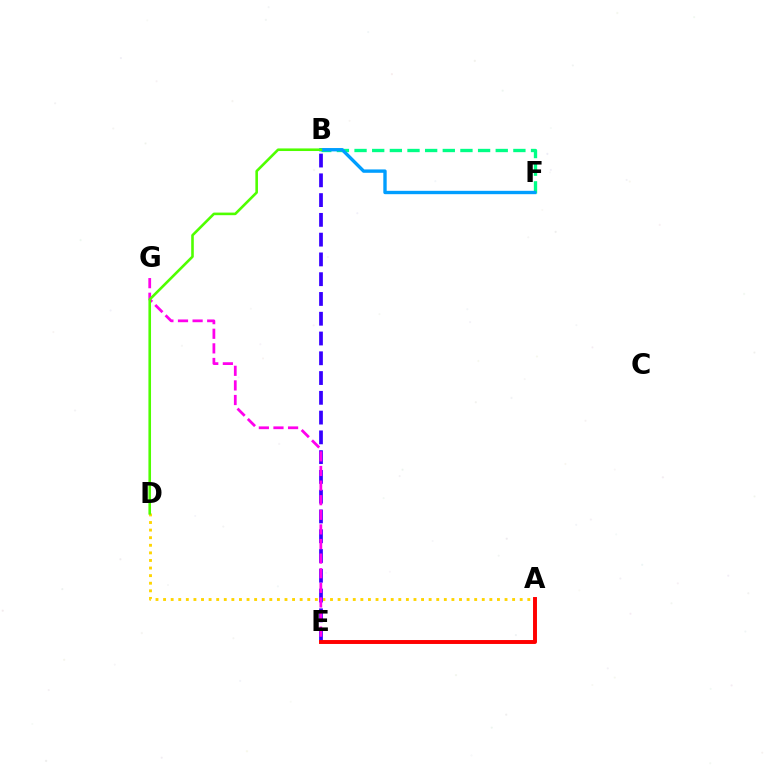{('B', 'F'): [{'color': '#00ff86', 'line_style': 'dashed', 'thickness': 2.4}, {'color': '#009eff', 'line_style': 'solid', 'thickness': 2.43}], ('A', 'D'): [{'color': '#ffd500', 'line_style': 'dotted', 'thickness': 2.06}], ('B', 'E'): [{'color': '#3700ff', 'line_style': 'dashed', 'thickness': 2.69}], ('E', 'G'): [{'color': '#ff00ed', 'line_style': 'dashed', 'thickness': 1.98}], ('A', 'E'): [{'color': '#ff0000', 'line_style': 'solid', 'thickness': 2.83}], ('B', 'D'): [{'color': '#4fff00', 'line_style': 'solid', 'thickness': 1.87}]}